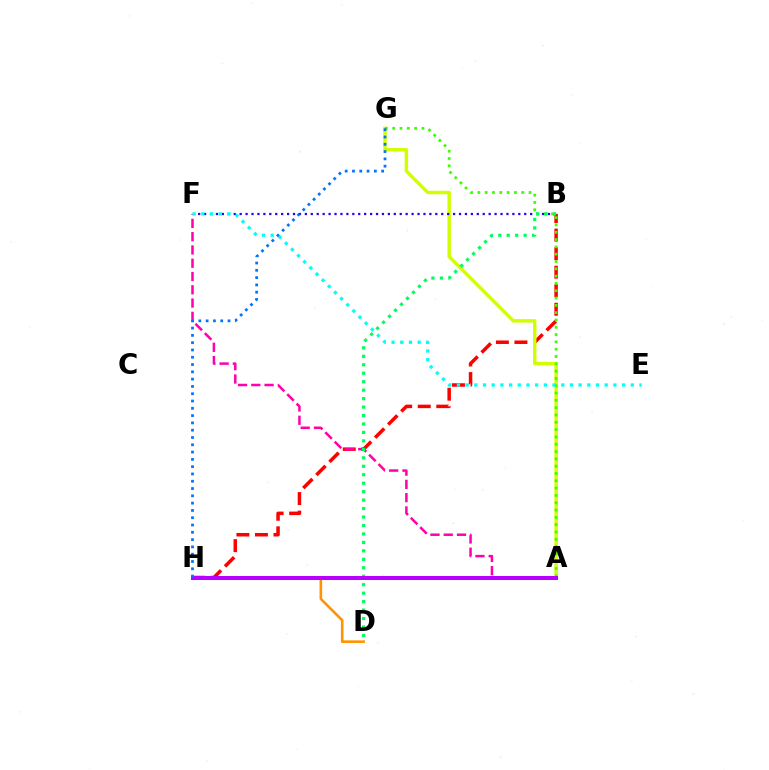{('B', 'H'): [{'color': '#ff0000', 'line_style': 'dashed', 'thickness': 2.52}], ('A', 'G'): [{'color': '#d1ff00', 'line_style': 'solid', 'thickness': 2.47}, {'color': '#3dff00', 'line_style': 'dotted', 'thickness': 1.99}], ('A', 'F'): [{'color': '#ff00ac', 'line_style': 'dashed', 'thickness': 1.8}], ('D', 'H'): [{'color': '#ff9400', 'line_style': 'solid', 'thickness': 1.88}], ('B', 'F'): [{'color': '#2500ff', 'line_style': 'dotted', 'thickness': 1.61}], ('E', 'F'): [{'color': '#00fff6', 'line_style': 'dotted', 'thickness': 2.36}], ('B', 'D'): [{'color': '#00ff5c', 'line_style': 'dotted', 'thickness': 2.3}], ('A', 'H'): [{'color': '#b900ff', 'line_style': 'solid', 'thickness': 2.88}], ('G', 'H'): [{'color': '#0074ff', 'line_style': 'dotted', 'thickness': 1.98}]}